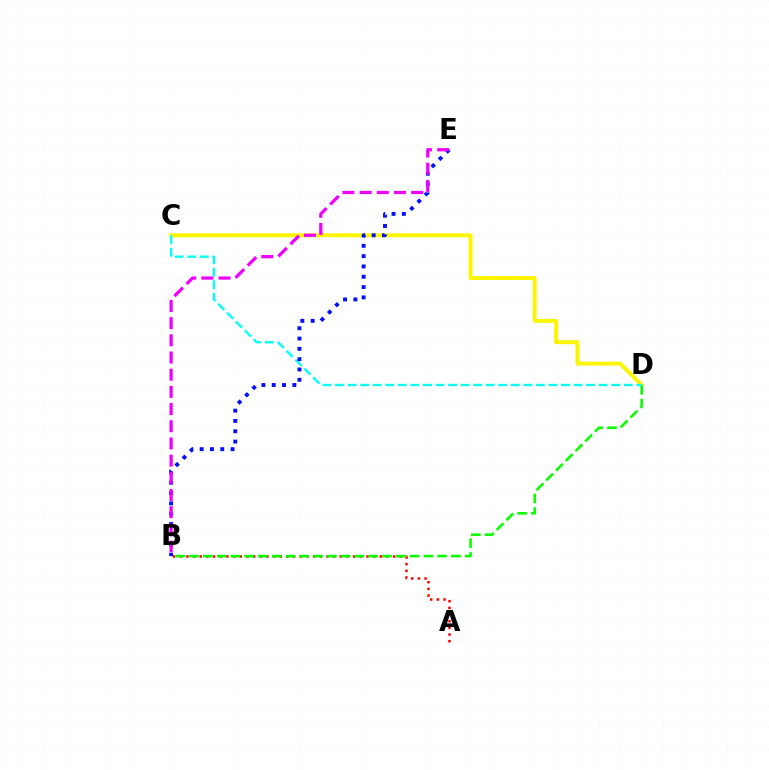{('C', 'D'): [{'color': '#fcf500', 'line_style': 'solid', 'thickness': 2.83}, {'color': '#00fff6', 'line_style': 'dashed', 'thickness': 1.71}], ('A', 'B'): [{'color': '#ff0000', 'line_style': 'dotted', 'thickness': 1.81}], ('B', 'D'): [{'color': '#08ff00', 'line_style': 'dashed', 'thickness': 1.87}], ('B', 'E'): [{'color': '#0010ff', 'line_style': 'dotted', 'thickness': 2.8}, {'color': '#ee00ff', 'line_style': 'dashed', 'thickness': 2.34}]}